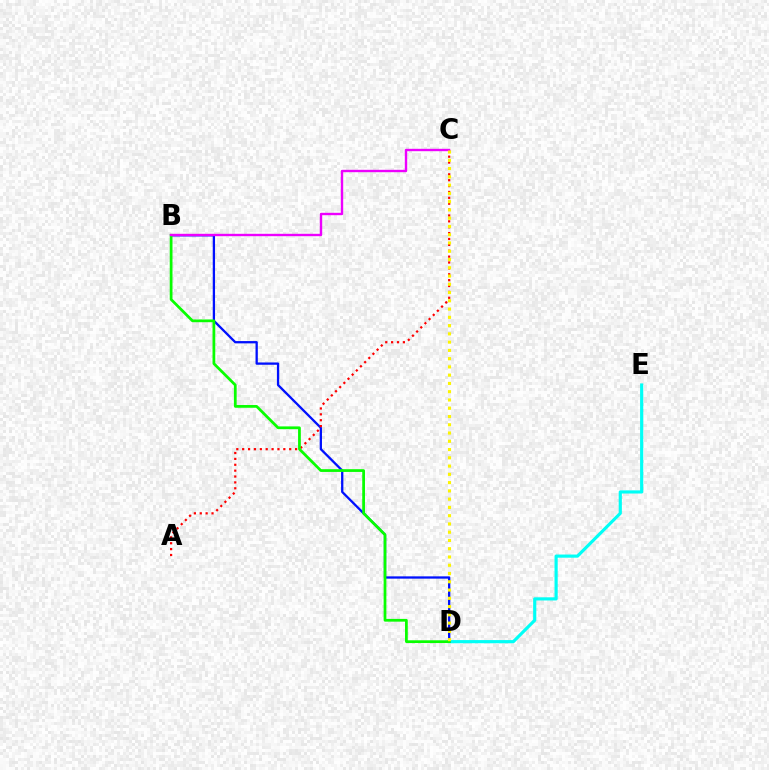{('D', 'E'): [{'color': '#00fff6', 'line_style': 'solid', 'thickness': 2.28}], ('B', 'D'): [{'color': '#0010ff', 'line_style': 'solid', 'thickness': 1.65}, {'color': '#08ff00', 'line_style': 'solid', 'thickness': 1.98}], ('A', 'C'): [{'color': '#ff0000', 'line_style': 'dotted', 'thickness': 1.6}], ('B', 'C'): [{'color': '#ee00ff', 'line_style': 'solid', 'thickness': 1.71}], ('C', 'D'): [{'color': '#fcf500', 'line_style': 'dotted', 'thickness': 2.25}]}